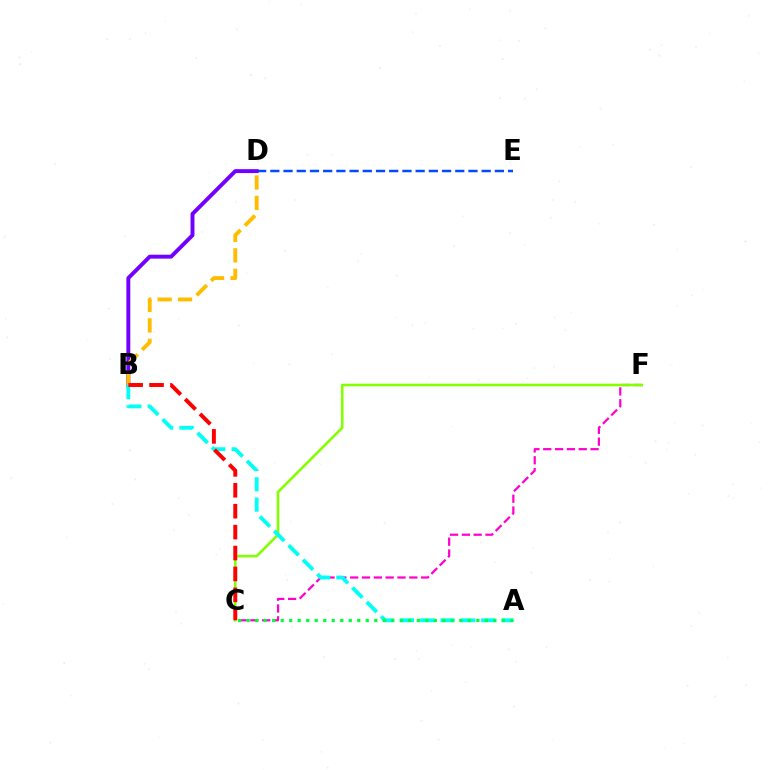{('D', 'E'): [{'color': '#004bff', 'line_style': 'dashed', 'thickness': 1.79}], ('B', 'D'): [{'color': '#7200ff', 'line_style': 'solid', 'thickness': 2.82}, {'color': '#ffbd00', 'line_style': 'dashed', 'thickness': 2.78}], ('C', 'F'): [{'color': '#ff00cf', 'line_style': 'dashed', 'thickness': 1.61}, {'color': '#84ff00', 'line_style': 'solid', 'thickness': 1.88}], ('A', 'B'): [{'color': '#00fff6', 'line_style': 'dashed', 'thickness': 2.76}], ('B', 'C'): [{'color': '#ff0000', 'line_style': 'dashed', 'thickness': 2.84}], ('A', 'C'): [{'color': '#00ff39', 'line_style': 'dotted', 'thickness': 2.31}]}